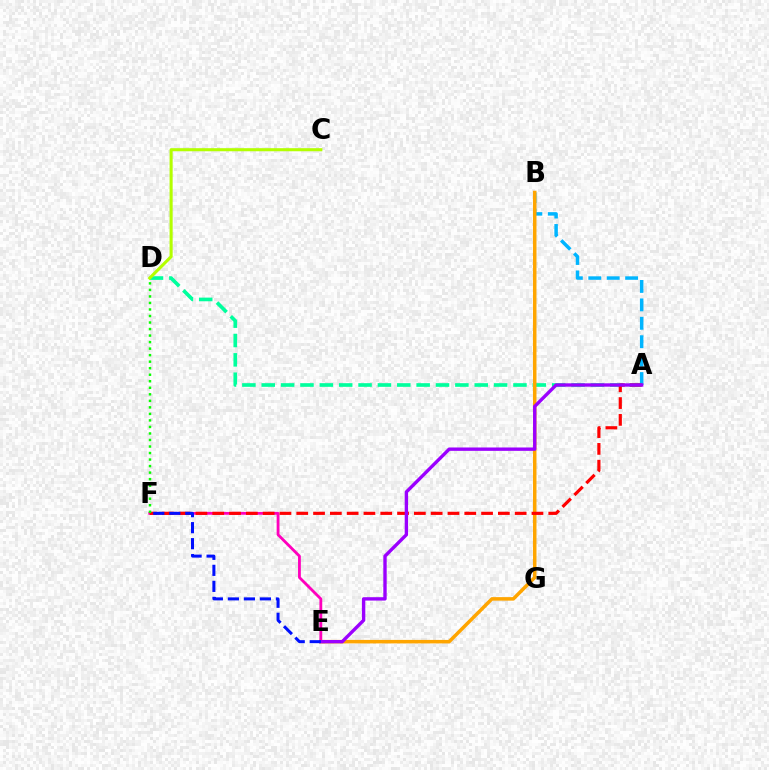{('A', 'D'): [{'color': '#00ff9d', 'line_style': 'dashed', 'thickness': 2.63}], ('A', 'B'): [{'color': '#00b5ff', 'line_style': 'dashed', 'thickness': 2.5}], ('E', 'F'): [{'color': '#ff00bd', 'line_style': 'solid', 'thickness': 2.02}, {'color': '#0010ff', 'line_style': 'dashed', 'thickness': 2.18}], ('B', 'E'): [{'color': '#ffa500', 'line_style': 'solid', 'thickness': 2.53}], ('A', 'F'): [{'color': '#ff0000', 'line_style': 'dashed', 'thickness': 2.28}], ('A', 'E'): [{'color': '#9b00ff', 'line_style': 'solid', 'thickness': 2.42}], ('D', 'F'): [{'color': '#08ff00', 'line_style': 'dotted', 'thickness': 1.77}], ('C', 'D'): [{'color': '#b3ff00', 'line_style': 'solid', 'thickness': 2.22}]}